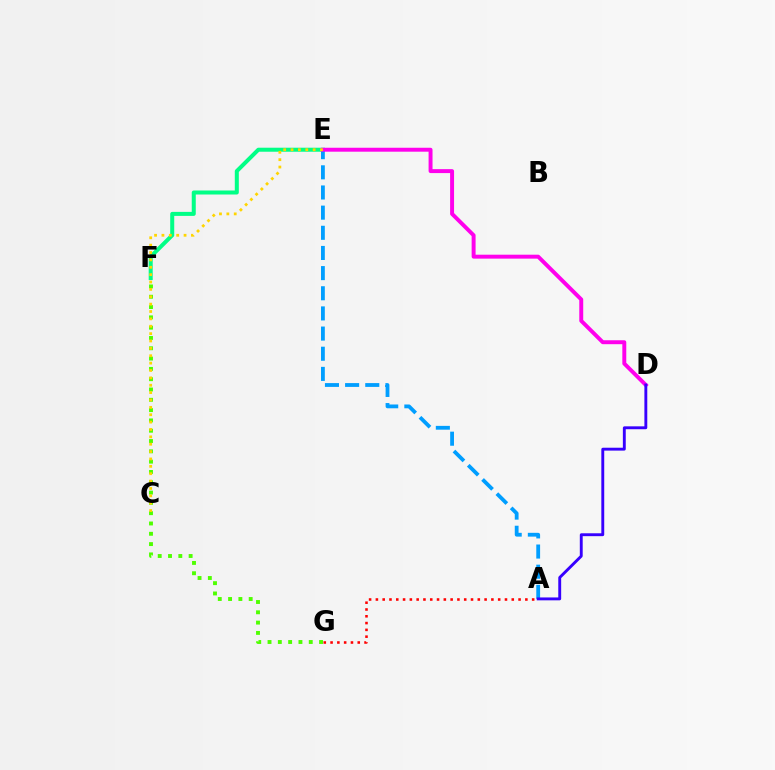{('E', 'F'): [{'color': '#00ff86', 'line_style': 'solid', 'thickness': 2.89}], ('A', 'G'): [{'color': '#ff0000', 'line_style': 'dotted', 'thickness': 1.85}], ('F', 'G'): [{'color': '#4fff00', 'line_style': 'dotted', 'thickness': 2.8}], ('A', 'E'): [{'color': '#009eff', 'line_style': 'dashed', 'thickness': 2.74}], ('D', 'E'): [{'color': '#ff00ed', 'line_style': 'solid', 'thickness': 2.84}], ('A', 'D'): [{'color': '#3700ff', 'line_style': 'solid', 'thickness': 2.08}], ('C', 'E'): [{'color': '#ffd500', 'line_style': 'dotted', 'thickness': 2.0}]}